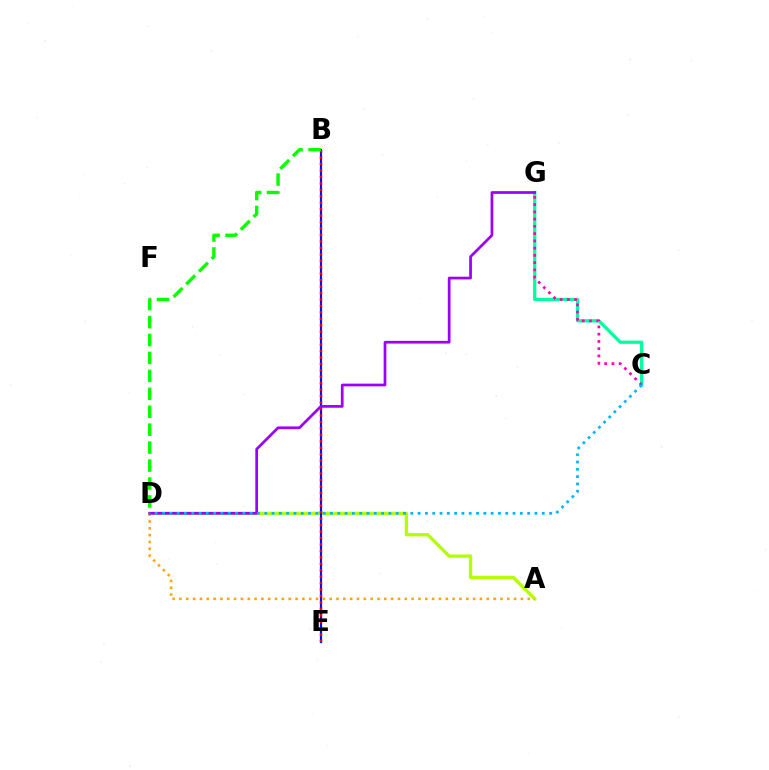{('A', 'D'): [{'color': '#b3ff00', 'line_style': 'solid', 'thickness': 2.37}, {'color': '#ffa500', 'line_style': 'dotted', 'thickness': 1.86}], ('C', 'G'): [{'color': '#00ff9d', 'line_style': 'solid', 'thickness': 2.32}, {'color': '#ff00bd', 'line_style': 'dotted', 'thickness': 1.97}], ('B', 'E'): [{'color': '#0010ff', 'line_style': 'solid', 'thickness': 1.59}, {'color': '#ff0000', 'line_style': 'dotted', 'thickness': 1.75}], ('D', 'G'): [{'color': '#9b00ff', 'line_style': 'solid', 'thickness': 1.95}], ('C', 'D'): [{'color': '#00b5ff', 'line_style': 'dotted', 'thickness': 1.98}], ('B', 'D'): [{'color': '#08ff00', 'line_style': 'dashed', 'thickness': 2.44}]}